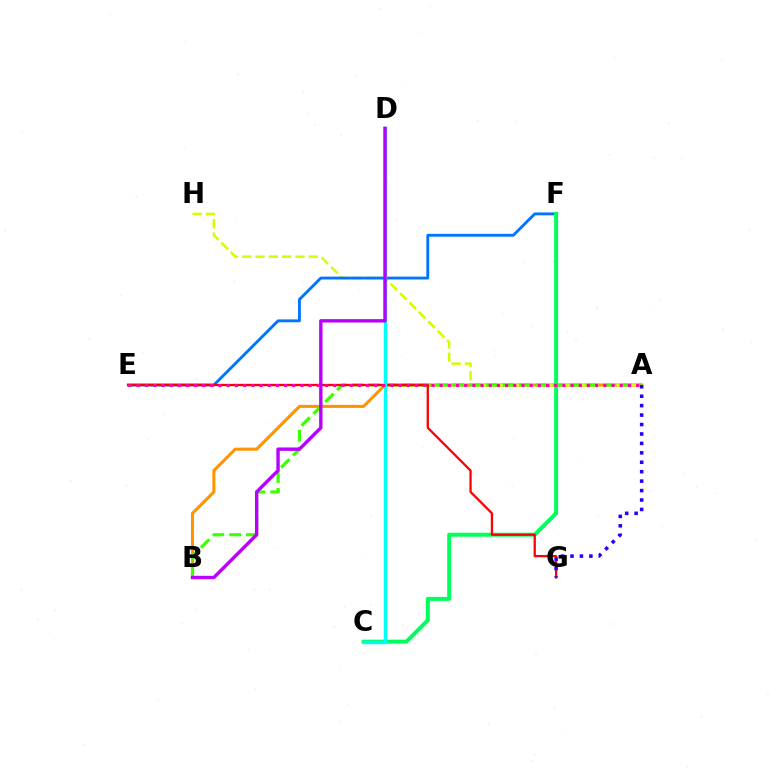{('A', 'B'): [{'color': '#ff9400', 'line_style': 'solid', 'thickness': 2.2}, {'color': '#3dff00', 'line_style': 'dashed', 'thickness': 2.28}], ('A', 'H'): [{'color': '#d1ff00', 'line_style': 'dashed', 'thickness': 1.81}], ('E', 'F'): [{'color': '#0074ff', 'line_style': 'solid', 'thickness': 2.05}], ('C', 'F'): [{'color': '#00ff5c', 'line_style': 'solid', 'thickness': 2.88}], ('E', 'G'): [{'color': '#ff0000', 'line_style': 'solid', 'thickness': 1.65}], ('A', 'G'): [{'color': '#2500ff', 'line_style': 'dotted', 'thickness': 2.56}], ('C', 'D'): [{'color': '#00fff6', 'line_style': 'solid', 'thickness': 2.47}], ('B', 'D'): [{'color': '#b900ff', 'line_style': 'solid', 'thickness': 2.44}], ('A', 'E'): [{'color': '#ff00ac', 'line_style': 'dotted', 'thickness': 2.22}]}